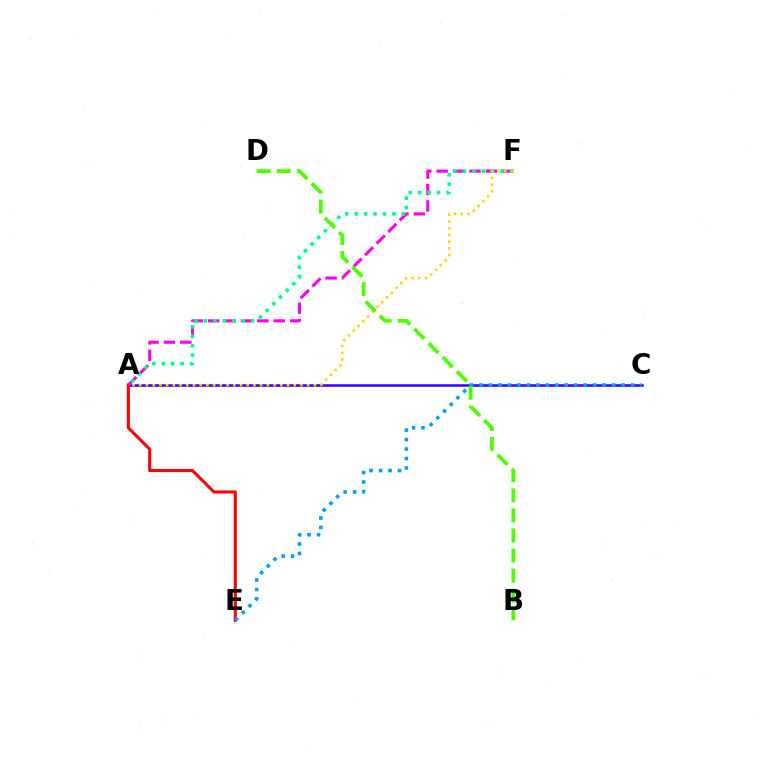{('A', 'C'): [{'color': '#3700ff', 'line_style': 'solid', 'thickness': 1.81}], ('A', 'E'): [{'color': '#ff0000', 'line_style': 'solid', 'thickness': 2.2}], ('A', 'F'): [{'color': '#ff00ed', 'line_style': 'dashed', 'thickness': 2.23}, {'color': '#00ff86', 'line_style': 'dotted', 'thickness': 2.56}, {'color': '#ffd500', 'line_style': 'dotted', 'thickness': 1.83}], ('C', 'E'): [{'color': '#009eff', 'line_style': 'dotted', 'thickness': 2.57}], ('B', 'D'): [{'color': '#4fff00', 'line_style': 'dashed', 'thickness': 2.72}]}